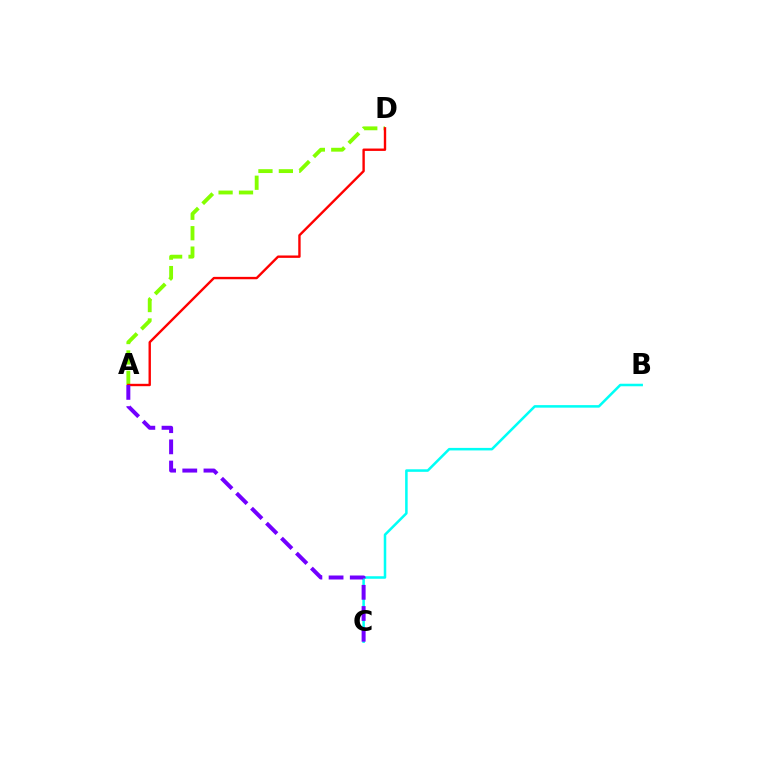{('B', 'C'): [{'color': '#00fff6', 'line_style': 'solid', 'thickness': 1.82}], ('A', 'D'): [{'color': '#84ff00', 'line_style': 'dashed', 'thickness': 2.77}, {'color': '#ff0000', 'line_style': 'solid', 'thickness': 1.72}], ('A', 'C'): [{'color': '#7200ff', 'line_style': 'dashed', 'thickness': 2.88}]}